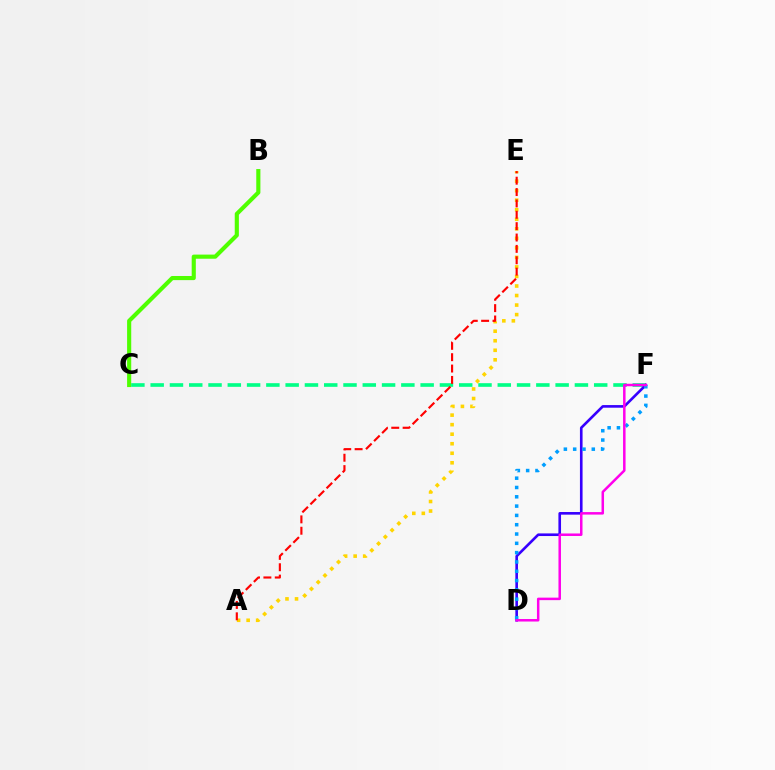{('B', 'C'): [{'color': '#4fff00', 'line_style': 'solid', 'thickness': 2.97}], ('C', 'F'): [{'color': '#00ff86', 'line_style': 'dashed', 'thickness': 2.62}], ('A', 'E'): [{'color': '#ffd500', 'line_style': 'dotted', 'thickness': 2.59}, {'color': '#ff0000', 'line_style': 'dashed', 'thickness': 1.54}], ('D', 'F'): [{'color': '#3700ff', 'line_style': 'solid', 'thickness': 1.89}, {'color': '#009eff', 'line_style': 'dotted', 'thickness': 2.53}, {'color': '#ff00ed', 'line_style': 'solid', 'thickness': 1.8}]}